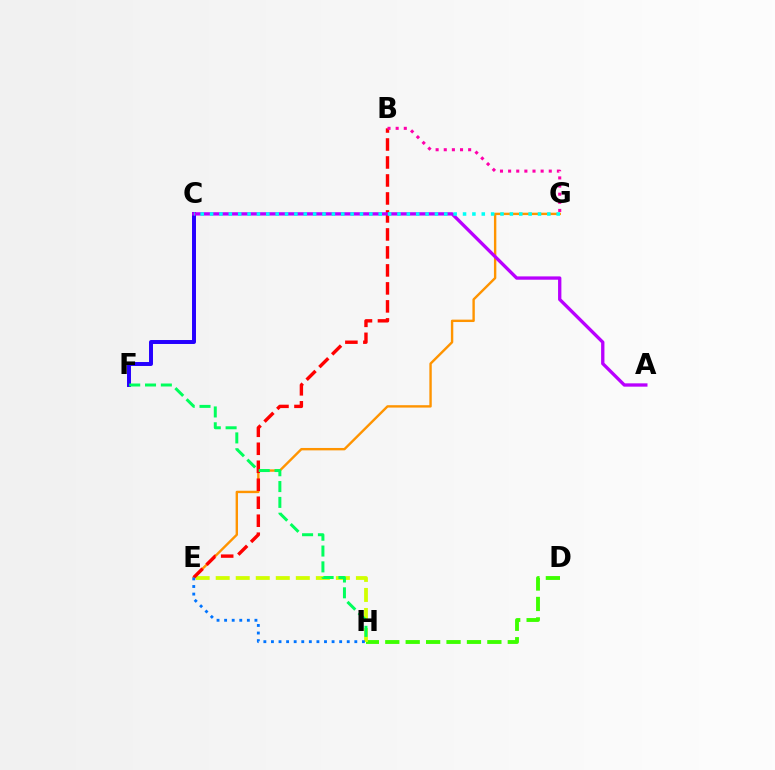{('D', 'H'): [{'color': '#3dff00', 'line_style': 'dashed', 'thickness': 2.77}], ('C', 'F'): [{'color': '#2500ff', 'line_style': 'solid', 'thickness': 2.85}], ('E', 'H'): [{'color': '#d1ff00', 'line_style': 'dashed', 'thickness': 2.72}, {'color': '#0074ff', 'line_style': 'dotted', 'thickness': 2.06}], ('E', 'G'): [{'color': '#ff9400', 'line_style': 'solid', 'thickness': 1.72}], ('B', 'E'): [{'color': '#ff0000', 'line_style': 'dashed', 'thickness': 2.44}], ('B', 'G'): [{'color': '#ff00ac', 'line_style': 'dotted', 'thickness': 2.21}], ('F', 'H'): [{'color': '#00ff5c', 'line_style': 'dashed', 'thickness': 2.15}], ('A', 'C'): [{'color': '#b900ff', 'line_style': 'solid', 'thickness': 2.39}], ('C', 'G'): [{'color': '#00fff6', 'line_style': 'dotted', 'thickness': 2.55}]}